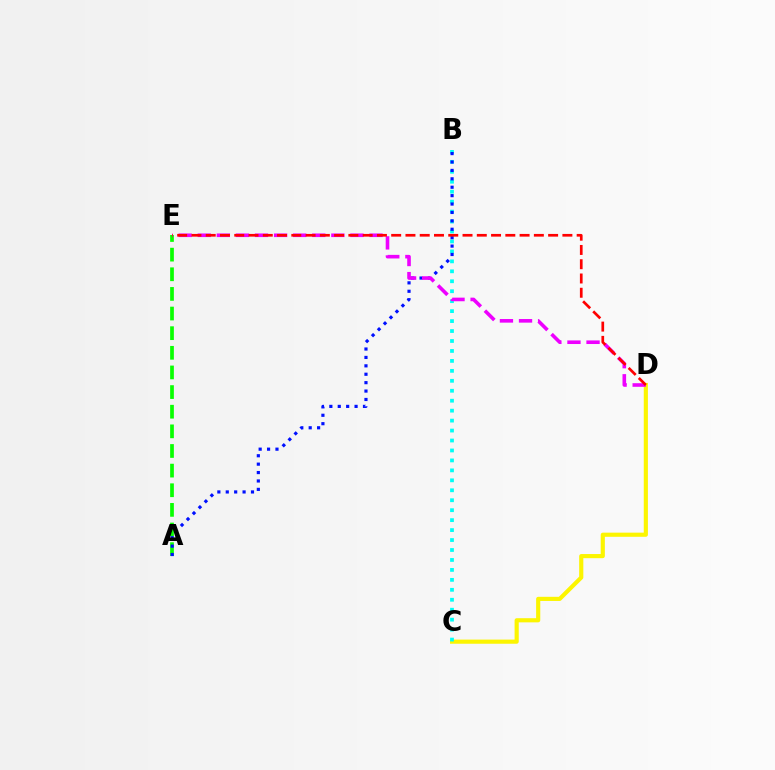{('C', 'D'): [{'color': '#fcf500', 'line_style': 'solid', 'thickness': 2.99}], ('B', 'C'): [{'color': '#00fff6', 'line_style': 'dotted', 'thickness': 2.7}], ('A', 'E'): [{'color': '#08ff00', 'line_style': 'dashed', 'thickness': 2.67}], ('A', 'B'): [{'color': '#0010ff', 'line_style': 'dotted', 'thickness': 2.28}], ('D', 'E'): [{'color': '#ee00ff', 'line_style': 'dashed', 'thickness': 2.59}, {'color': '#ff0000', 'line_style': 'dashed', 'thickness': 1.94}]}